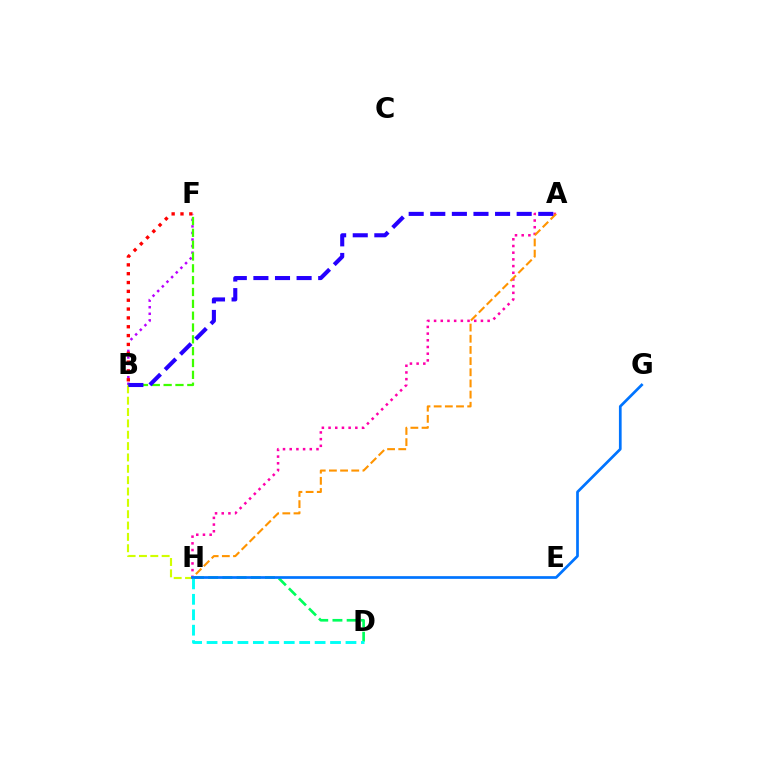{('B', 'F'): [{'color': '#b900ff', 'line_style': 'dotted', 'thickness': 1.78}, {'color': '#3dff00', 'line_style': 'dashed', 'thickness': 1.61}, {'color': '#ff0000', 'line_style': 'dotted', 'thickness': 2.4}], ('B', 'H'): [{'color': '#d1ff00', 'line_style': 'dashed', 'thickness': 1.54}], ('A', 'H'): [{'color': '#ff00ac', 'line_style': 'dotted', 'thickness': 1.82}, {'color': '#ff9400', 'line_style': 'dashed', 'thickness': 1.52}], ('D', 'H'): [{'color': '#00ff5c', 'line_style': 'dashed', 'thickness': 1.93}, {'color': '#00fff6', 'line_style': 'dashed', 'thickness': 2.1}], ('A', 'B'): [{'color': '#2500ff', 'line_style': 'dashed', 'thickness': 2.93}], ('G', 'H'): [{'color': '#0074ff', 'line_style': 'solid', 'thickness': 1.95}]}